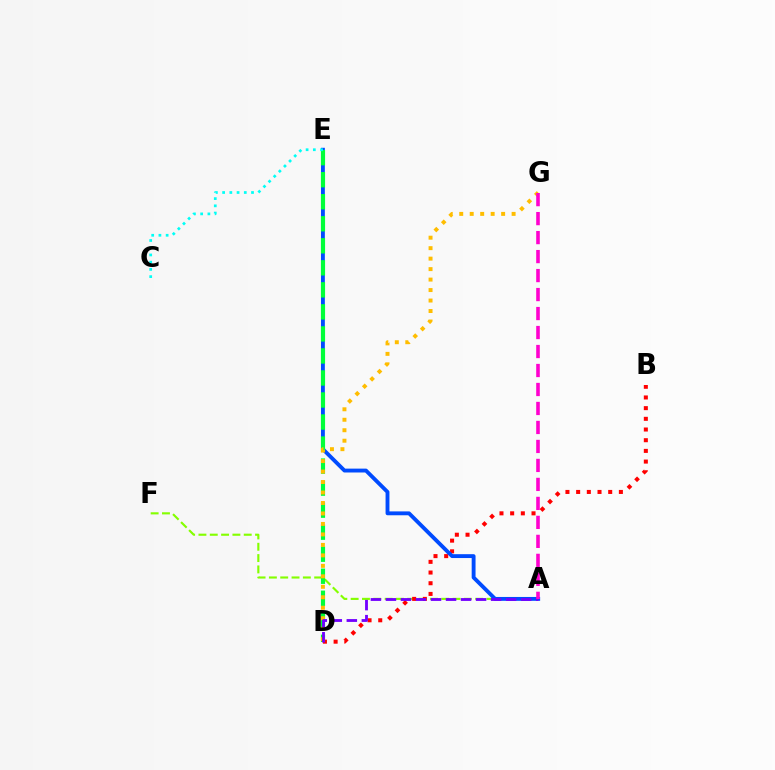{('A', 'F'): [{'color': '#84ff00', 'line_style': 'dashed', 'thickness': 1.54}], ('B', 'D'): [{'color': '#ff0000', 'line_style': 'dotted', 'thickness': 2.9}], ('A', 'E'): [{'color': '#004bff', 'line_style': 'solid', 'thickness': 2.78}], ('D', 'E'): [{'color': '#00ff39', 'line_style': 'dashed', 'thickness': 2.99}], ('D', 'G'): [{'color': '#ffbd00', 'line_style': 'dotted', 'thickness': 2.85}], ('A', 'D'): [{'color': '#7200ff', 'line_style': 'dashed', 'thickness': 2.04}], ('A', 'G'): [{'color': '#ff00cf', 'line_style': 'dashed', 'thickness': 2.58}], ('C', 'E'): [{'color': '#00fff6', 'line_style': 'dotted', 'thickness': 1.96}]}